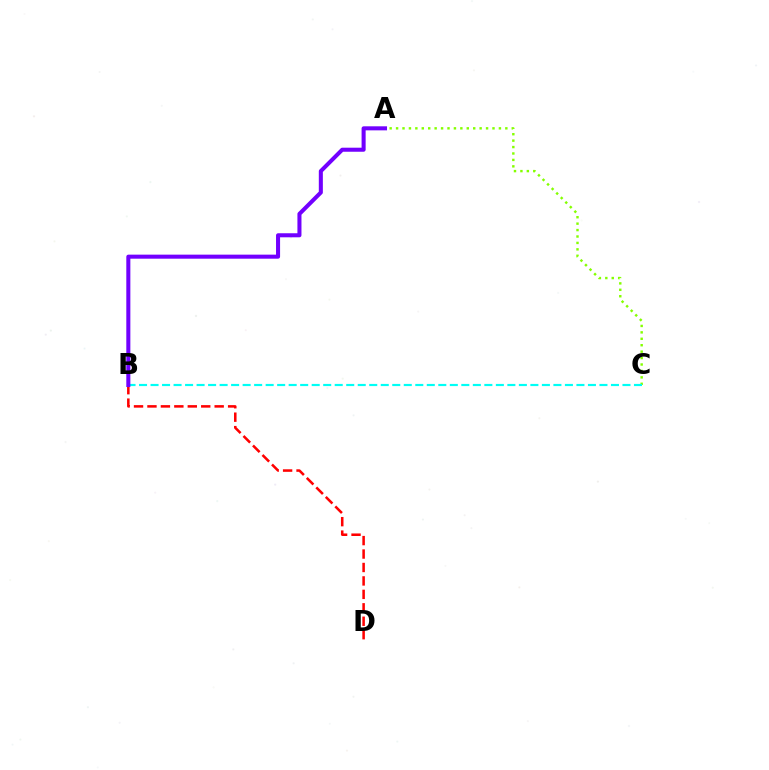{('B', 'D'): [{'color': '#ff0000', 'line_style': 'dashed', 'thickness': 1.83}], ('A', 'C'): [{'color': '#84ff00', 'line_style': 'dotted', 'thickness': 1.75}], ('B', 'C'): [{'color': '#00fff6', 'line_style': 'dashed', 'thickness': 1.56}], ('A', 'B'): [{'color': '#7200ff', 'line_style': 'solid', 'thickness': 2.91}]}